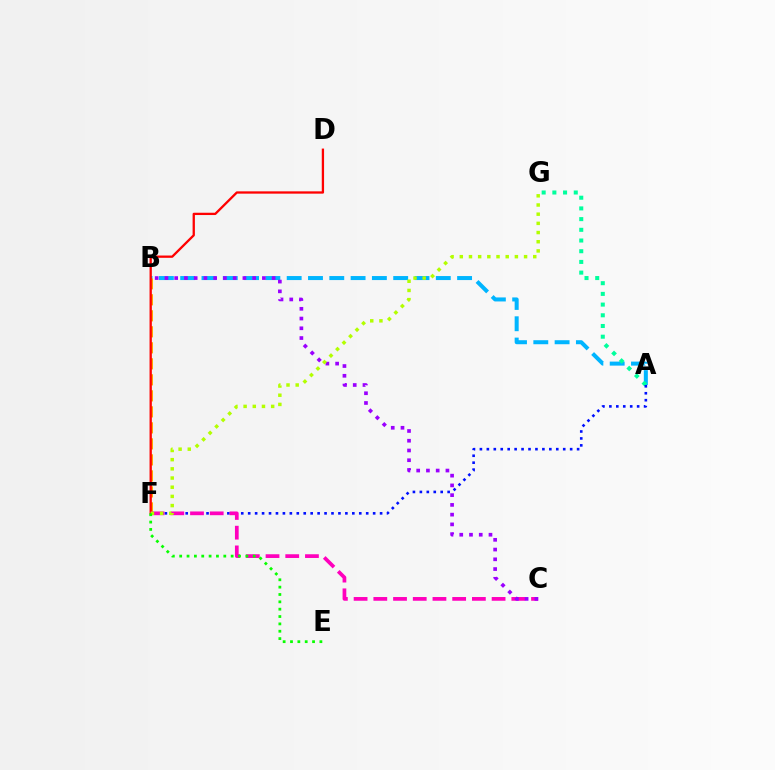{('A', 'B'): [{'color': '#00b5ff', 'line_style': 'dashed', 'thickness': 2.89}], ('A', 'G'): [{'color': '#00ff9d', 'line_style': 'dotted', 'thickness': 2.91}], ('B', 'F'): [{'color': '#ffa500', 'line_style': 'dashed', 'thickness': 2.17}], ('A', 'F'): [{'color': '#0010ff', 'line_style': 'dotted', 'thickness': 1.89}], ('D', 'F'): [{'color': '#ff0000', 'line_style': 'solid', 'thickness': 1.65}], ('C', 'F'): [{'color': '#ff00bd', 'line_style': 'dashed', 'thickness': 2.68}], ('B', 'C'): [{'color': '#9b00ff', 'line_style': 'dotted', 'thickness': 2.65}], ('F', 'G'): [{'color': '#b3ff00', 'line_style': 'dotted', 'thickness': 2.5}], ('E', 'F'): [{'color': '#08ff00', 'line_style': 'dotted', 'thickness': 2.0}]}